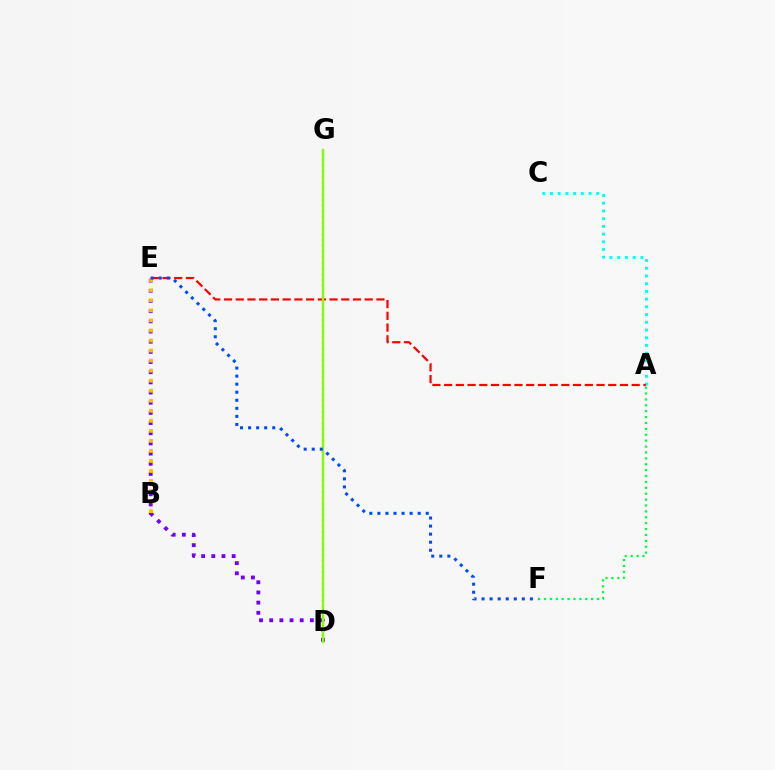{('A', 'C'): [{'color': '#00fff6', 'line_style': 'dotted', 'thickness': 2.1}], ('D', 'G'): [{'color': '#ff00cf', 'line_style': 'dotted', 'thickness': 1.56}, {'color': '#84ff00', 'line_style': 'solid', 'thickness': 1.7}], ('A', 'F'): [{'color': '#00ff39', 'line_style': 'dotted', 'thickness': 1.6}], ('D', 'E'): [{'color': '#7200ff', 'line_style': 'dotted', 'thickness': 2.76}], ('B', 'E'): [{'color': '#ffbd00', 'line_style': 'dotted', 'thickness': 2.73}], ('A', 'E'): [{'color': '#ff0000', 'line_style': 'dashed', 'thickness': 1.59}], ('E', 'F'): [{'color': '#004bff', 'line_style': 'dotted', 'thickness': 2.19}]}